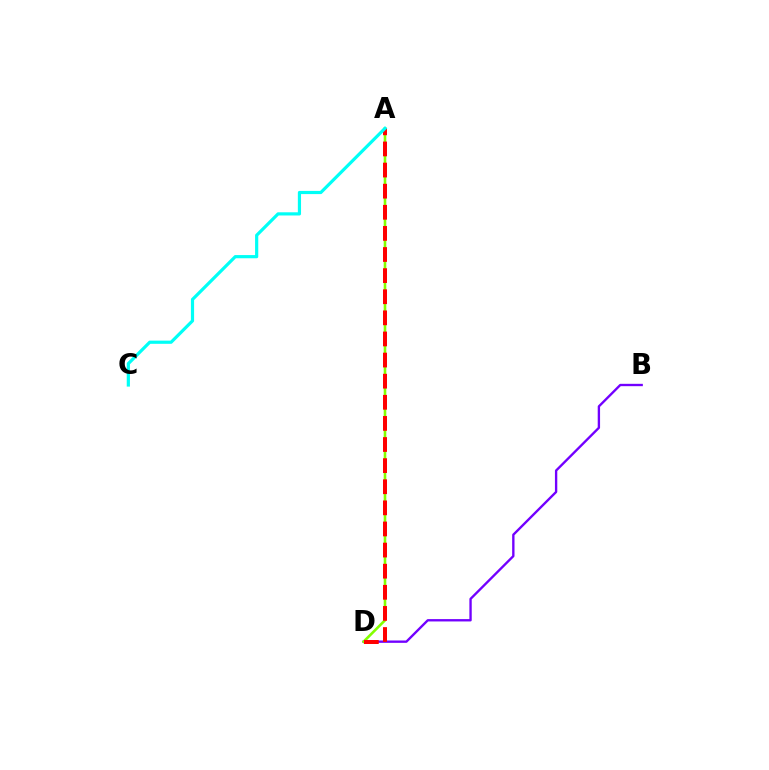{('B', 'D'): [{'color': '#7200ff', 'line_style': 'solid', 'thickness': 1.69}], ('A', 'D'): [{'color': '#84ff00', 'line_style': 'solid', 'thickness': 1.88}, {'color': '#ff0000', 'line_style': 'dashed', 'thickness': 2.87}], ('A', 'C'): [{'color': '#00fff6', 'line_style': 'solid', 'thickness': 2.3}]}